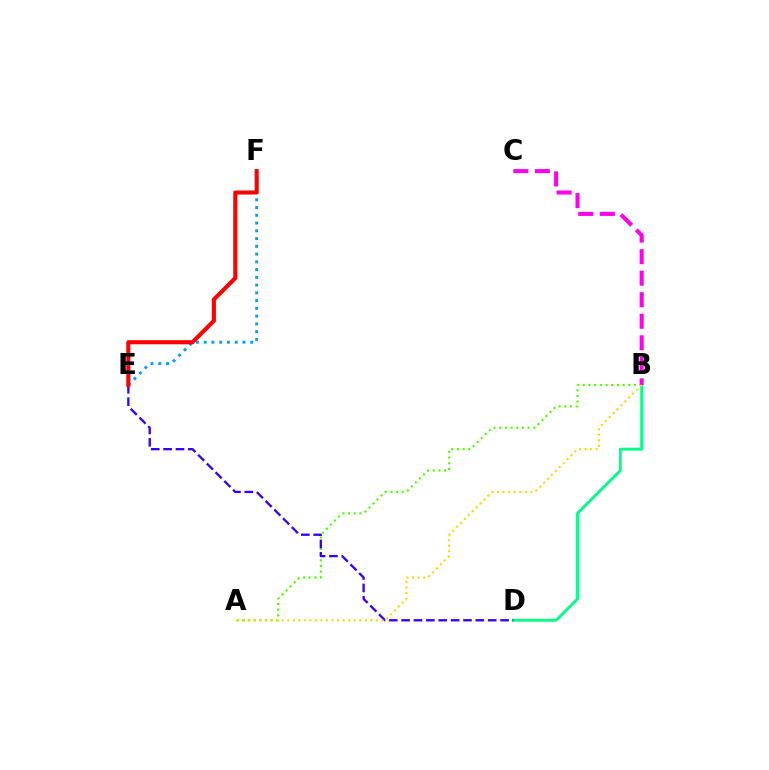{('A', 'B'): [{'color': '#4fff00', 'line_style': 'dotted', 'thickness': 1.55}, {'color': '#ffd500', 'line_style': 'dotted', 'thickness': 1.51}], ('B', 'D'): [{'color': '#00ff86', 'line_style': 'solid', 'thickness': 2.08}], ('B', 'C'): [{'color': '#ff00ed', 'line_style': 'dashed', 'thickness': 2.93}], ('E', 'F'): [{'color': '#009eff', 'line_style': 'dotted', 'thickness': 2.11}, {'color': '#ff0000', 'line_style': 'solid', 'thickness': 2.94}], ('D', 'E'): [{'color': '#3700ff', 'line_style': 'dashed', 'thickness': 1.68}]}